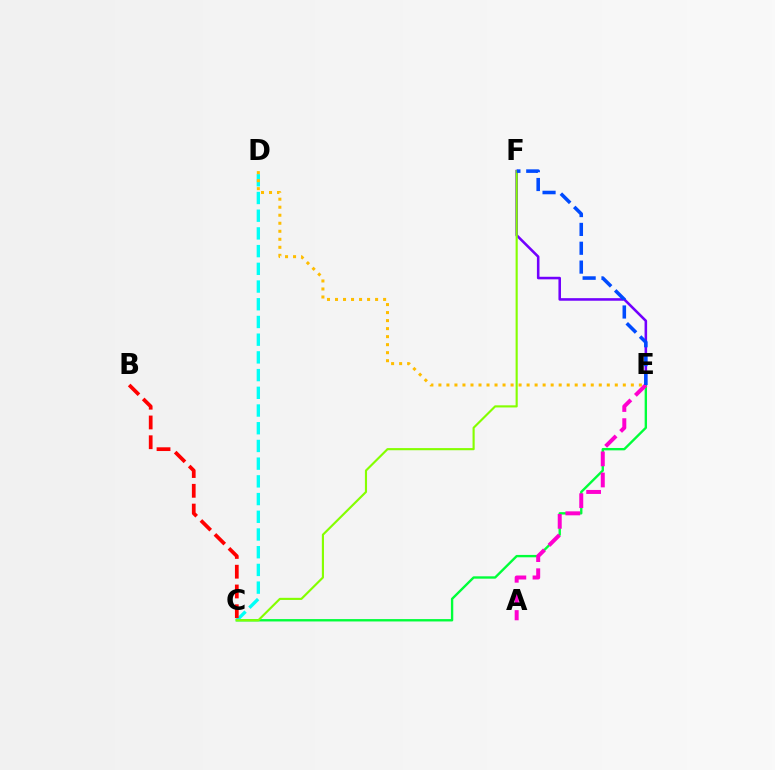{('E', 'F'): [{'color': '#7200ff', 'line_style': 'solid', 'thickness': 1.85}, {'color': '#004bff', 'line_style': 'dashed', 'thickness': 2.56}], ('C', 'E'): [{'color': '#00ff39', 'line_style': 'solid', 'thickness': 1.7}], ('A', 'E'): [{'color': '#ff00cf', 'line_style': 'dashed', 'thickness': 2.87}], ('C', 'D'): [{'color': '#00fff6', 'line_style': 'dashed', 'thickness': 2.41}], ('C', 'F'): [{'color': '#84ff00', 'line_style': 'solid', 'thickness': 1.54}], ('D', 'E'): [{'color': '#ffbd00', 'line_style': 'dotted', 'thickness': 2.18}], ('B', 'C'): [{'color': '#ff0000', 'line_style': 'dashed', 'thickness': 2.68}]}